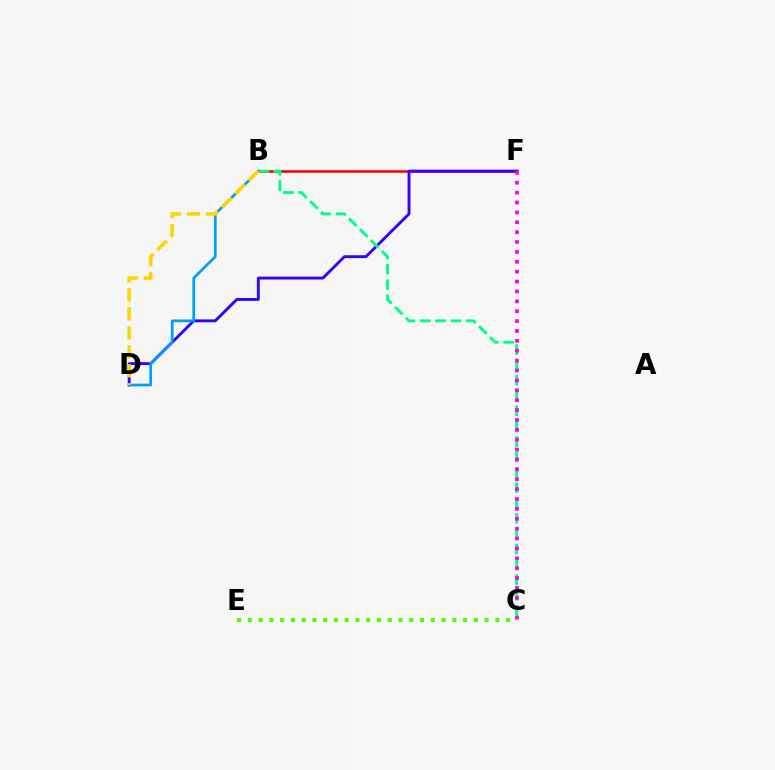{('B', 'F'): [{'color': '#ff0000', 'line_style': 'solid', 'thickness': 1.87}], ('D', 'F'): [{'color': '#3700ff', 'line_style': 'solid', 'thickness': 2.08}], ('B', 'C'): [{'color': '#00ff86', 'line_style': 'dashed', 'thickness': 2.09}], ('C', 'F'): [{'color': '#ff00ed', 'line_style': 'dotted', 'thickness': 2.69}], ('C', 'E'): [{'color': '#4fff00', 'line_style': 'dotted', 'thickness': 2.92}], ('B', 'D'): [{'color': '#009eff', 'line_style': 'solid', 'thickness': 1.96}, {'color': '#ffd500', 'line_style': 'dashed', 'thickness': 2.58}]}